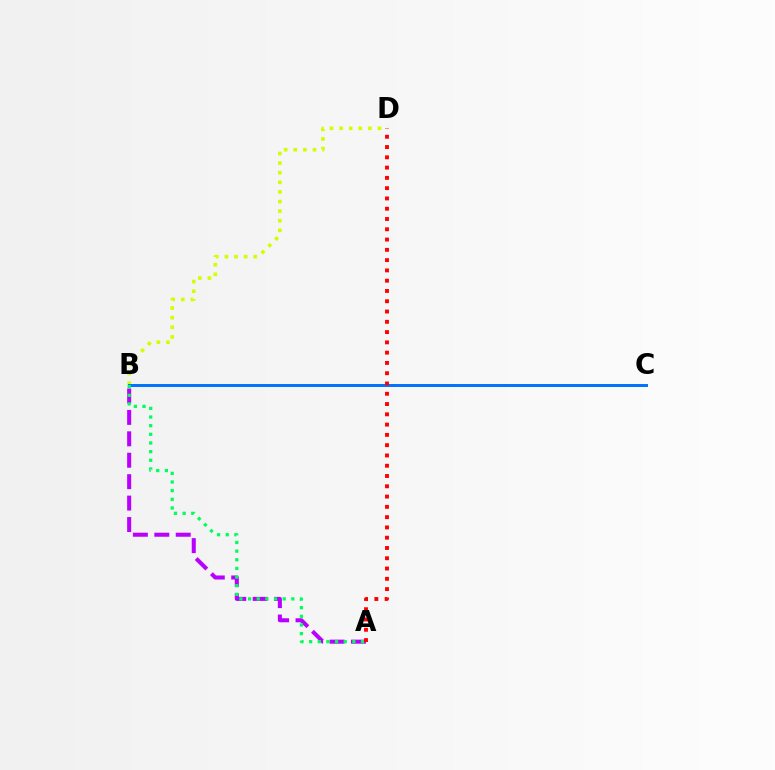{('A', 'B'): [{'color': '#b900ff', 'line_style': 'dashed', 'thickness': 2.91}, {'color': '#00ff5c', 'line_style': 'dotted', 'thickness': 2.35}], ('B', 'D'): [{'color': '#d1ff00', 'line_style': 'dotted', 'thickness': 2.61}], ('B', 'C'): [{'color': '#0074ff', 'line_style': 'solid', 'thickness': 2.13}], ('A', 'D'): [{'color': '#ff0000', 'line_style': 'dotted', 'thickness': 2.79}]}